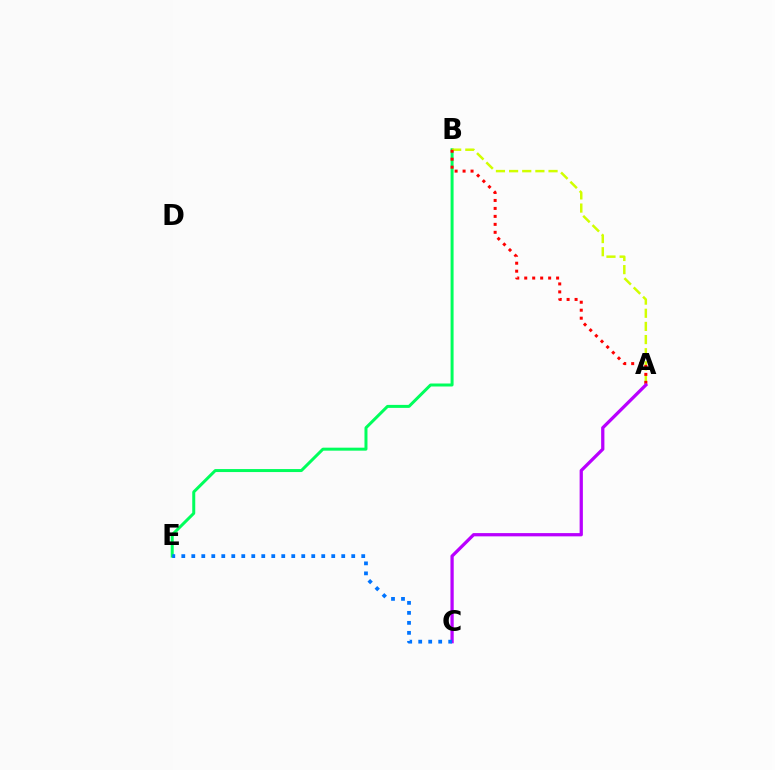{('B', 'E'): [{'color': '#00ff5c', 'line_style': 'solid', 'thickness': 2.15}], ('A', 'B'): [{'color': '#d1ff00', 'line_style': 'dashed', 'thickness': 1.79}, {'color': '#ff0000', 'line_style': 'dotted', 'thickness': 2.17}], ('A', 'C'): [{'color': '#b900ff', 'line_style': 'solid', 'thickness': 2.35}], ('C', 'E'): [{'color': '#0074ff', 'line_style': 'dotted', 'thickness': 2.72}]}